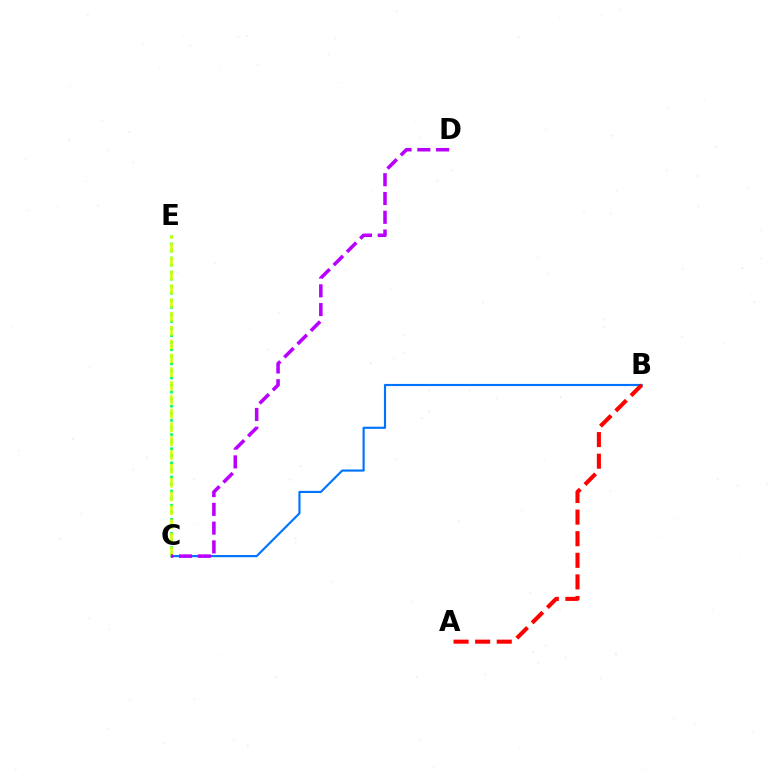{('C', 'E'): [{'color': '#00ff5c', 'line_style': 'dotted', 'thickness': 1.92}, {'color': '#d1ff00', 'line_style': 'dashed', 'thickness': 1.88}], ('B', 'C'): [{'color': '#0074ff', 'line_style': 'solid', 'thickness': 1.55}], ('A', 'B'): [{'color': '#ff0000', 'line_style': 'dashed', 'thickness': 2.93}], ('C', 'D'): [{'color': '#b900ff', 'line_style': 'dashed', 'thickness': 2.55}]}